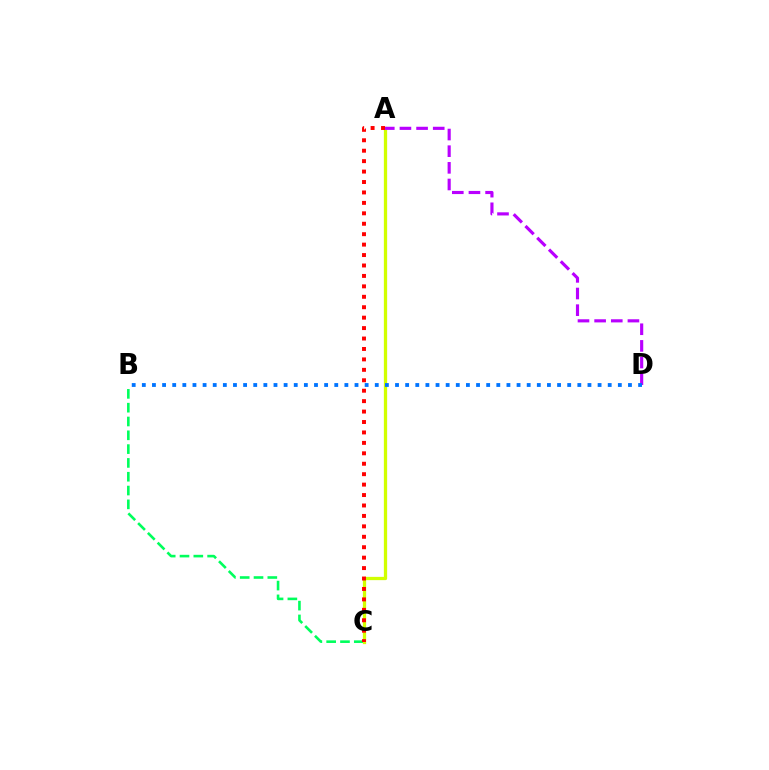{('B', 'C'): [{'color': '#00ff5c', 'line_style': 'dashed', 'thickness': 1.88}], ('A', 'C'): [{'color': '#d1ff00', 'line_style': 'solid', 'thickness': 2.36}, {'color': '#ff0000', 'line_style': 'dotted', 'thickness': 2.84}], ('A', 'D'): [{'color': '#b900ff', 'line_style': 'dashed', 'thickness': 2.26}], ('B', 'D'): [{'color': '#0074ff', 'line_style': 'dotted', 'thickness': 2.75}]}